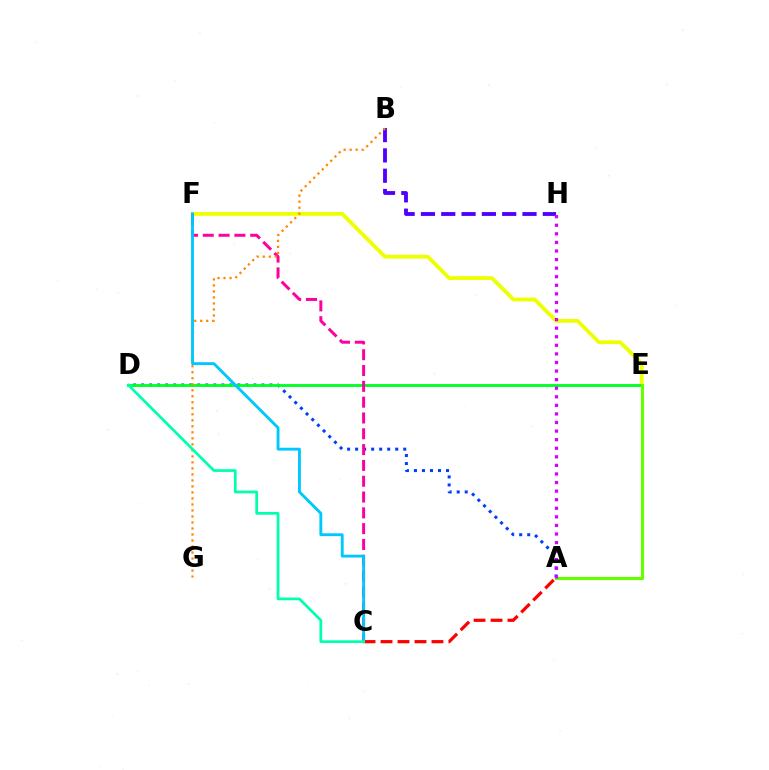{('E', 'F'): [{'color': '#eeff00', 'line_style': 'solid', 'thickness': 2.75}], ('A', 'D'): [{'color': '#003fff', 'line_style': 'dotted', 'thickness': 2.18}], ('A', 'C'): [{'color': '#ff0000', 'line_style': 'dashed', 'thickness': 2.31}], ('D', 'E'): [{'color': '#00ff27', 'line_style': 'solid', 'thickness': 2.06}], ('C', 'F'): [{'color': '#ff00a0', 'line_style': 'dashed', 'thickness': 2.15}, {'color': '#00c7ff', 'line_style': 'solid', 'thickness': 2.06}], ('B', 'H'): [{'color': '#4f00ff', 'line_style': 'dashed', 'thickness': 2.76}], ('B', 'G'): [{'color': '#ff8800', 'line_style': 'dotted', 'thickness': 1.63}], ('A', 'E'): [{'color': '#66ff00', 'line_style': 'solid', 'thickness': 2.22}], ('C', 'D'): [{'color': '#00ffaf', 'line_style': 'solid', 'thickness': 1.97}], ('A', 'H'): [{'color': '#d600ff', 'line_style': 'dotted', 'thickness': 2.33}]}